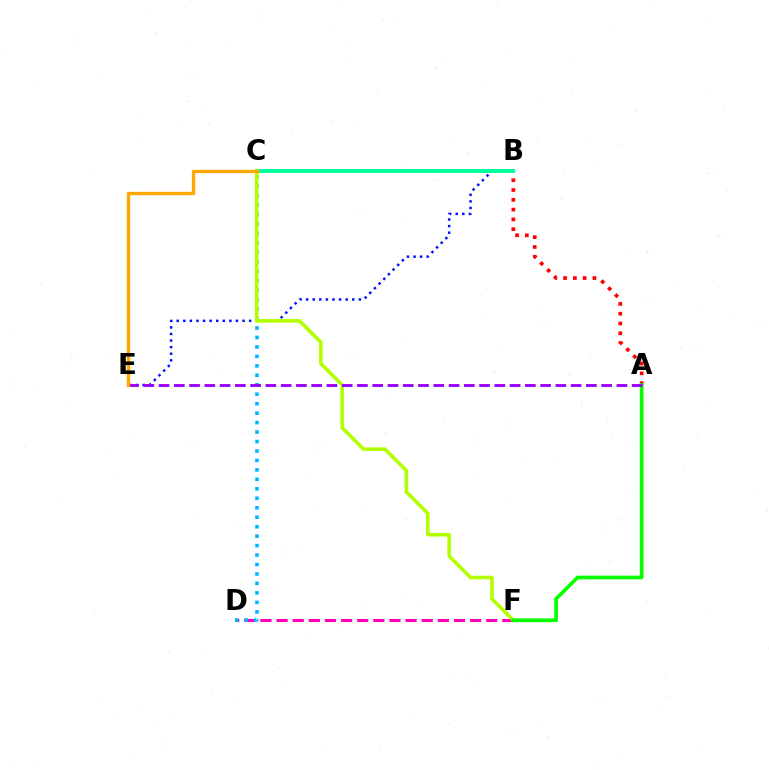{('A', 'B'): [{'color': '#ff0000', 'line_style': 'dotted', 'thickness': 2.66}], ('D', 'F'): [{'color': '#ff00bd', 'line_style': 'dashed', 'thickness': 2.19}], ('B', 'E'): [{'color': '#0010ff', 'line_style': 'dotted', 'thickness': 1.79}], ('C', 'D'): [{'color': '#00b5ff', 'line_style': 'dotted', 'thickness': 2.57}], ('B', 'C'): [{'color': '#00ff9d', 'line_style': 'solid', 'thickness': 2.88}], ('C', 'F'): [{'color': '#b3ff00', 'line_style': 'solid', 'thickness': 2.59}], ('A', 'F'): [{'color': '#08ff00', 'line_style': 'solid', 'thickness': 2.67}], ('A', 'E'): [{'color': '#9b00ff', 'line_style': 'dashed', 'thickness': 2.07}], ('C', 'E'): [{'color': '#ffa500', 'line_style': 'solid', 'thickness': 2.39}]}